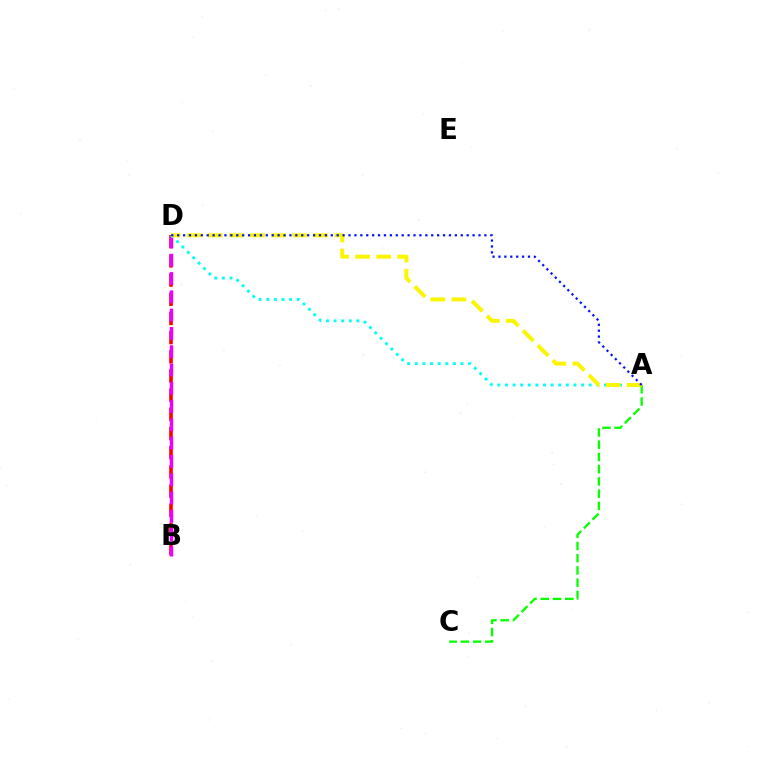{('B', 'D'): [{'color': '#ff0000', 'line_style': 'dashed', 'thickness': 2.61}, {'color': '#ee00ff', 'line_style': 'dashed', 'thickness': 2.49}], ('A', 'D'): [{'color': '#00fff6', 'line_style': 'dotted', 'thickness': 2.07}, {'color': '#fcf500', 'line_style': 'dashed', 'thickness': 2.86}, {'color': '#0010ff', 'line_style': 'dotted', 'thickness': 1.61}], ('A', 'C'): [{'color': '#08ff00', 'line_style': 'dashed', 'thickness': 1.66}]}